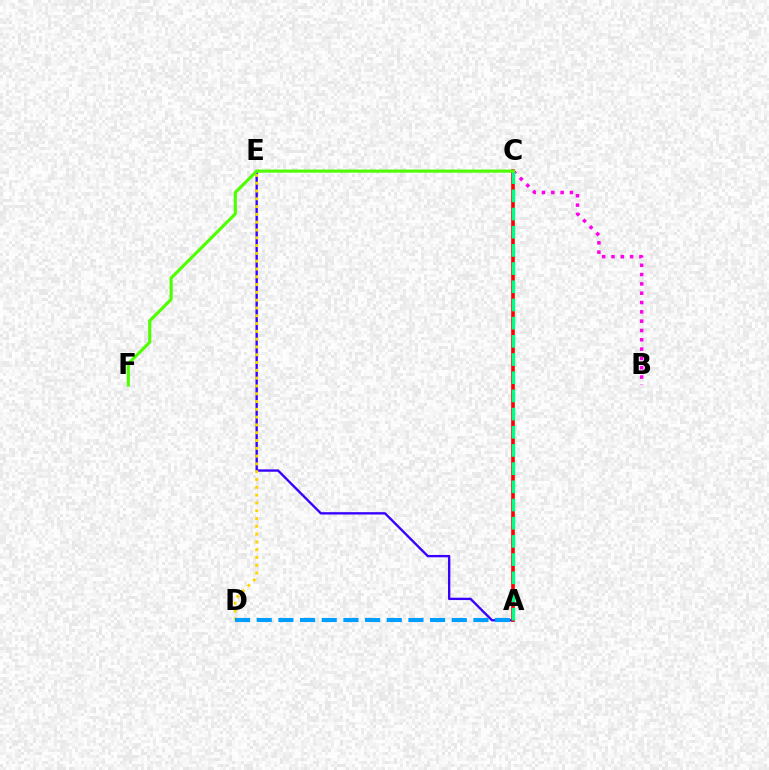{('A', 'E'): [{'color': '#3700ff', 'line_style': 'solid', 'thickness': 1.69}], ('A', 'C'): [{'color': '#ff0000', 'line_style': 'solid', 'thickness': 2.62}, {'color': '#00ff86', 'line_style': 'dashed', 'thickness': 2.47}], ('B', 'C'): [{'color': '#ff00ed', 'line_style': 'dotted', 'thickness': 2.53}], ('D', 'E'): [{'color': '#ffd500', 'line_style': 'dotted', 'thickness': 2.12}], ('C', 'F'): [{'color': '#4fff00', 'line_style': 'solid', 'thickness': 2.25}], ('A', 'D'): [{'color': '#009eff', 'line_style': 'dashed', 'thickness': 2.94}]}